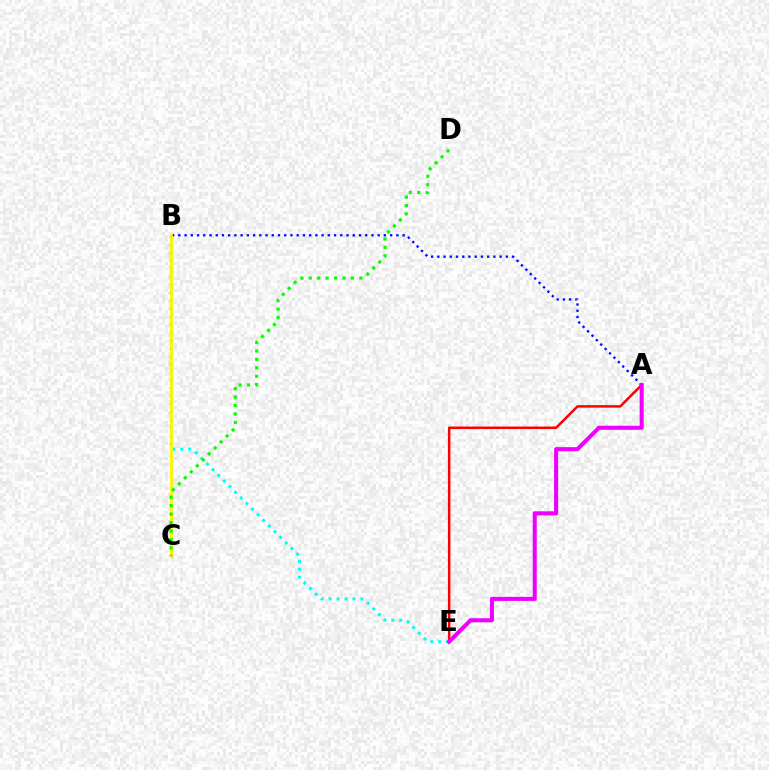{('A', 'E'): [{'color': '#ff0000', 'line_style': 'solid', 'thickness': 1.8}, {'color': '#ee00ff', 'line_style': 'solid', 'thickness': 2.92}], ('B', 'E'): [{'color': '#00fff6', 'line_style': 'dotted', 'thickness': 2.16}], ('A', 'B'): [{'color': '#0010ff', 'line_style': 'dotted', 'thickness': 1.69}], ('B', 'C'): [{'color': '#fcf500', 'line_style': 'solid', 'thickness': 2.02}], ('C', 'D'): [{'color': '#08ff00', 'line_style': 'dotted', 'thickness': 2.3}]}